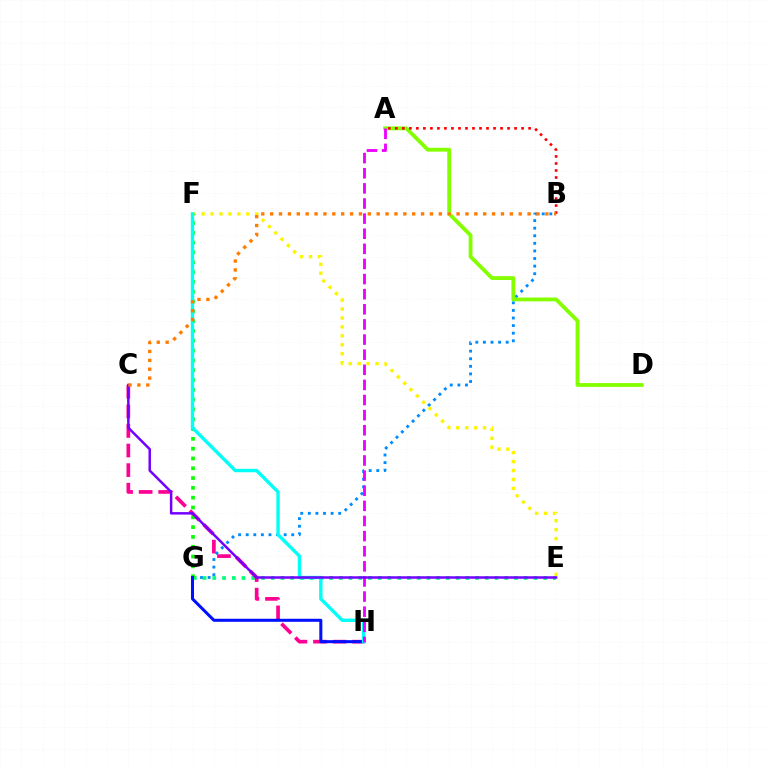{('B', 'G'): [{'color': '#008cff', 'line_style': 'dotted', 'thickness': 2.06}], ('E', 'F'): [{'color': '#fcf500', 'line_style': 'dotted', 'thickness': 2.43}], ('A', 'D'): [{'color': '#84ff00', 'line_style': 'solid', 'thickness': 2.75}], ('E', 'G'): [{'color': '#00ff74', 'line_style': 'dotted', 'thickness': 2.64}], ('C', 'H'): [{'color': '#ff0094', 'line_style': 'dashed', 'thickness': 2.66}], ('F', 'G'): [{'color': '#08ff00', 'line_style': 'dotted', 'thickness': 2.66}], ('G', 'H'): [{'color': '#0010ff', 'line_style': 'solid', 'thickness': 2.18}], ('F', 'H'): [{'color': '#00fff6', 'line_style': 'solid', 'thickness': 2.44}], ('A', 'H'): [{'color': '#ee00ff', 'line_style': 'dashed', 'thickness': 2.05}], ('A', 'B'): [{'color': '#ff0000', 'line_style': 'dotted', 'thickness': 1.91}], ('C', 'E'): [{'color': '#7200ff', 'line_style': 'solid', 'thickness': 1.79}], ('B', 'C'): [{'color': '#ff7c00', 'line_style': 'dotted', 'thickness': 2.41}]}